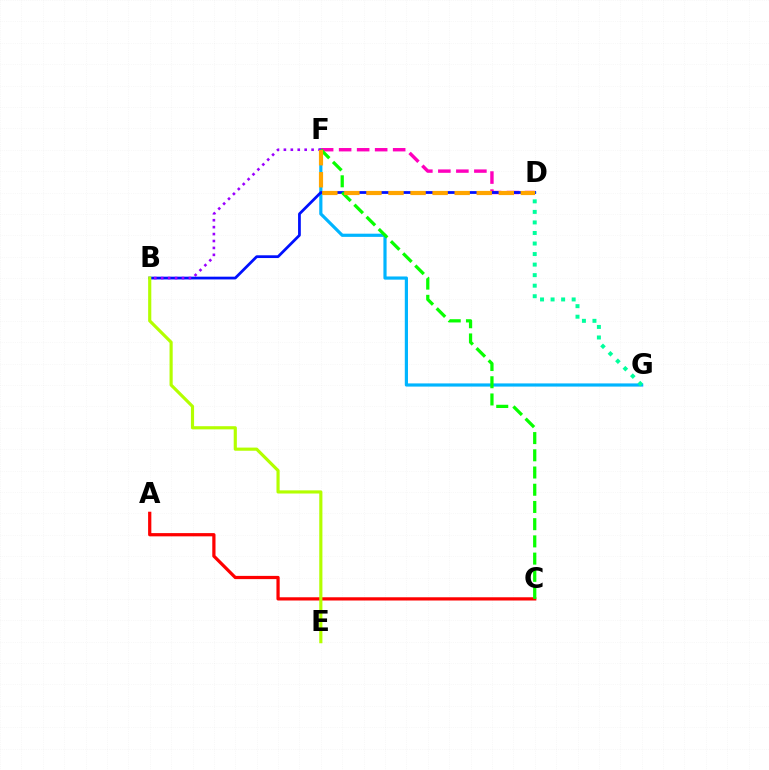{('A', 'C'): [{'color': '#ff0000', 'line_style': 'solid', 'thickness': 2.33}], ('F', 'G'): [{'color': '#00b5ff', 'line_style': 'solid', 'thickness': 2.29}], ('D', 'F'): [{'color': '#ff00bd', 'line_style': 'dashed', 'thickness': 2.45}, {'color': '#ffa500', 'line_style': 'dashed', 'thickness': 3.0}], ('B', 'D'): [{'color': '#0010ff', 'line_style': 'solid', 'thickness': 1.98}], ('B', 'F'): [{'color': '#9b00ff', 'line_style': 'dotted', 'thickness': 1.88}], ('C', 'F'): [{'color': '#08ff00', 'line_style': 'dashed', 'thickness': 2.34}], ('D', 'G'): [{'color': '#00ff9d', 'line_style': 'dotted', 'thickness': 2.86}], ('B', 'E'): [{'color': '#b3ff00', 'line_style': 'solid', 'thickness': 2.27}]}